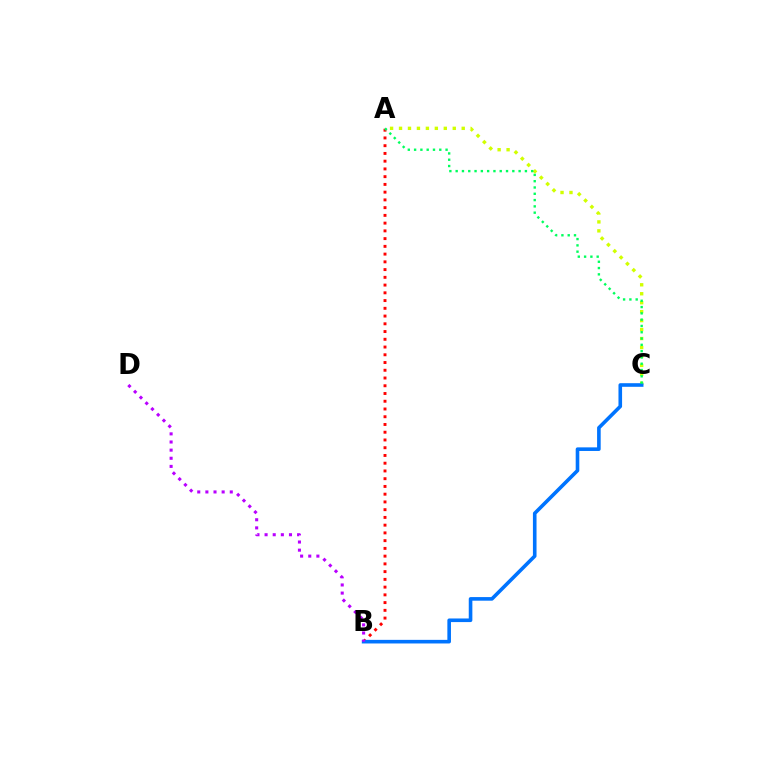{('A', 'B'): [{'color': '#ff0000', 'line_style': 'dotted', 'thickness': 2.1}], ('A', 'C'): [{'color': '#d1ff00', 'line_style': 'dotted', 'thickness': 2.43}, {'color': '#00ff5c', 'line_style': 'dotted', 'thickness': 1.71}], ('B', 'C'): [{'color': '#0074ff', 'line_style': 'solid', 'thickness': 2.6}], ('B', 'D'): [{'color': '#b900ff', 'line_style': 'dotted', 'thickness': 2.21}]}